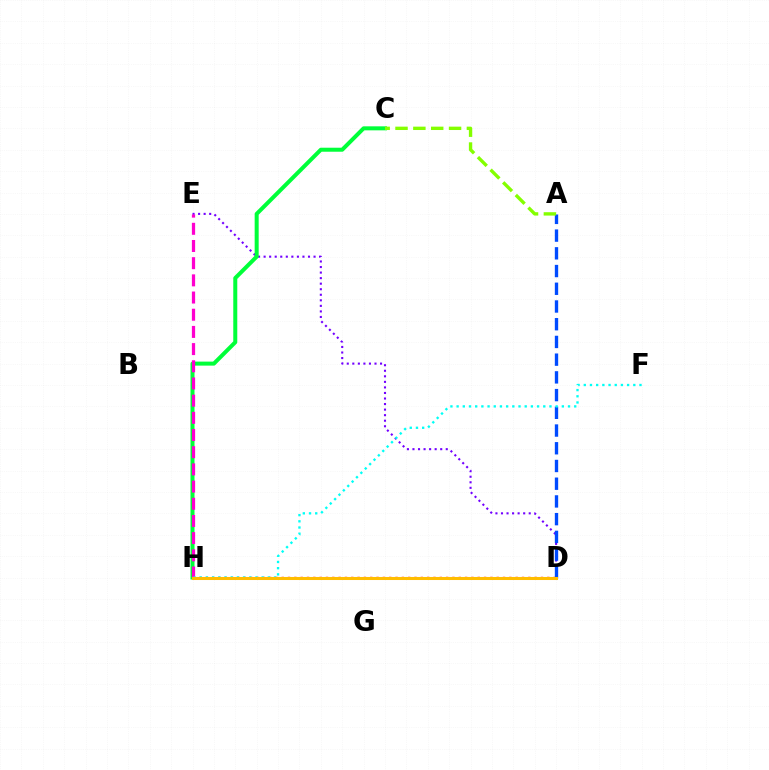{('D', 'E'): [{'color': '#7200ff', 'line_style': 'dotted', 'thickness': 1.51}], ('C', 'H'): [{'color': '#00ff39', 'line_style': 'solid', 'thickness': 2.89}], ('D', 'H'): [{'color': '#ff0000', 'line_style': 'dotted', 'thickness': 1.72}, {'color': '#ffbd00', 'line_style': 'solid', 'thickness': 2.19}], ('A', 'D'): [{'color': '#004bff', 'line_style': 'dashed', 'thickness': 2.41}], ('A', 'C'): [{'color': '#84ff00', 'line_style': 'dashed', 'thickness': 2.42}], ('E', 'H'): [{'color': '#ff00cf', 'line_style': 'dashed', 'thickness': 2.33}], ('F', 'H'): [{'color': '#00fff6', 'line_style': 'dotted', 'thickness': 1.68}]}